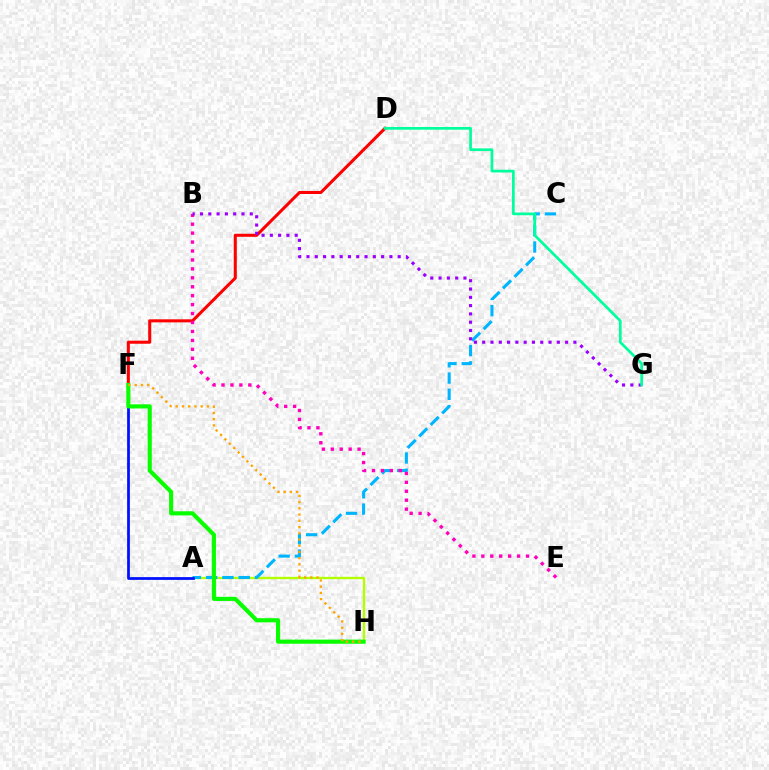{('A', 'H'): [{'color': '#b3ff00', 'line_style': 'solid', 'thickness': 1.7}], ('D', 'F'): [{'color': '#ff0000', 'line_style': 'solid', 'thickness': 2.19}], ('A', 'C'): [{'color': '#00b5ff', 'line_style': 'dashed', 'thickness': 2.21}], ('A', 'F'): [{'color': '#0010ff', 'line_style': 'solid', 'thickness': 1.98}], ('B', 'E'): [{'color': '#ff00bd', 'line_style': 'dotted', 'thickness': 2.43}], ('F', 'H'): [{'color': '#08ff00', 'line_style': 'solid', 'thickness': 2.98}, {'color': '#ffa500', 'line_style': 'dotted', 'thickness': 1.69}], ('B', 'G'): [{'color': '#9b00ff', 'line_style': 'dotted', 'thickness': 2.25}], ('D', 'G'): [{'color': '#00ff9d', 'line_style': 'solid', 'thickness': 1.95}]}